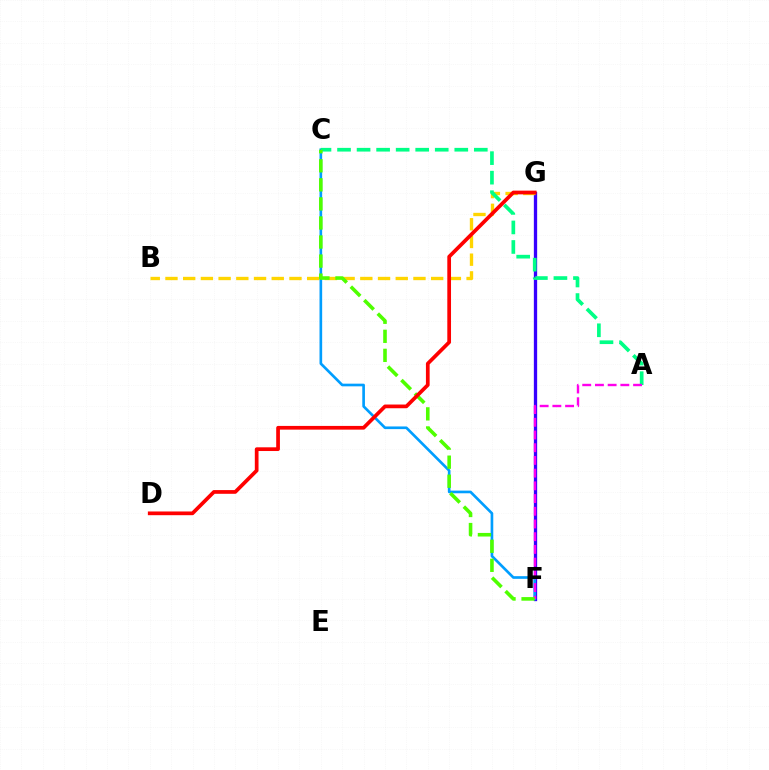{('F', 'G'): [{'color': '#3700ff', 'line_style': 'solid', 'thickness': 2.38}], ('B', 'G'): [{'color': '#ffd500', 'line_style': 'dashed', 'thickness': 2.41}], ('C', 'F'): [{'color': '#009eff', 'line_style': 'solid', 'thickness': 1.92}, {'color': '#4fff00', 'line_style': 'dashed', 'thickness': 2.59}], ('A', 'C'): [{'color': '#00ff86', 'line_style': 'dashed', 'thickness': 2.65}], ('A', 'F'): [{'color': '#ff00ed', 'line_style': 'dashed', 'thickness': 1.73}], ('D', 'G'): [{'color': '#ff0000', 'line_style': 'solid', 'thickness': 2.67}]}